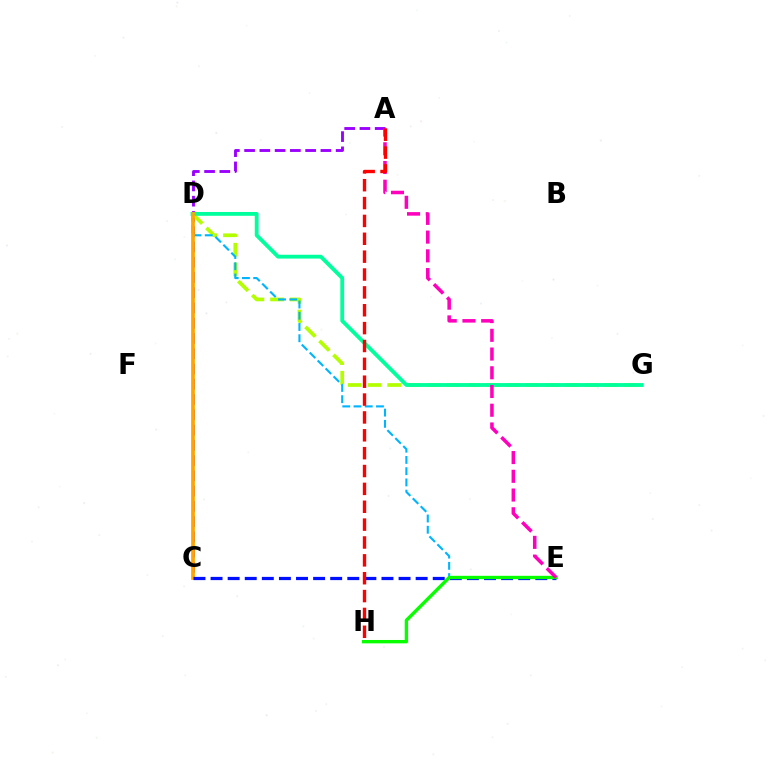{('A', 'C'): [{'color': '#9b00ff', 'line_style': 'dashed', 'thickness': 2.07}], ('D', 'G'): [{'color': '#b3ff00', 'line_style': 'dashed', 'thickness': 2.68}, {'color': '#00ff9d', 'line_style': 'solid', 'thickness': 2.75}], ('D', 'E'): [{'color': '#00b5ff', 'line_style': 'dashed', 'thickness': 1.53}], ('C', 'D'): [{'color': '#ffa500', 'line_style': 'solid', 'thickness': 2.68}], ('C', 'E'): [{'color': '#0010ff', 'line_style': 'dashed', 'thickness': 2.32}], ('E', 'H'): [{'color': '#08ff00', 'line_style': 'solid', 'thickness': 2.43}], ('A', 'E'): [{'color': '#ff00bd', 'line_style': 'dashed', 'thickness': 2.54}], ('A', 'H'): [{'color': '#ff0000', 'line_style': 'dashed', 'thickness': 2.43}]}